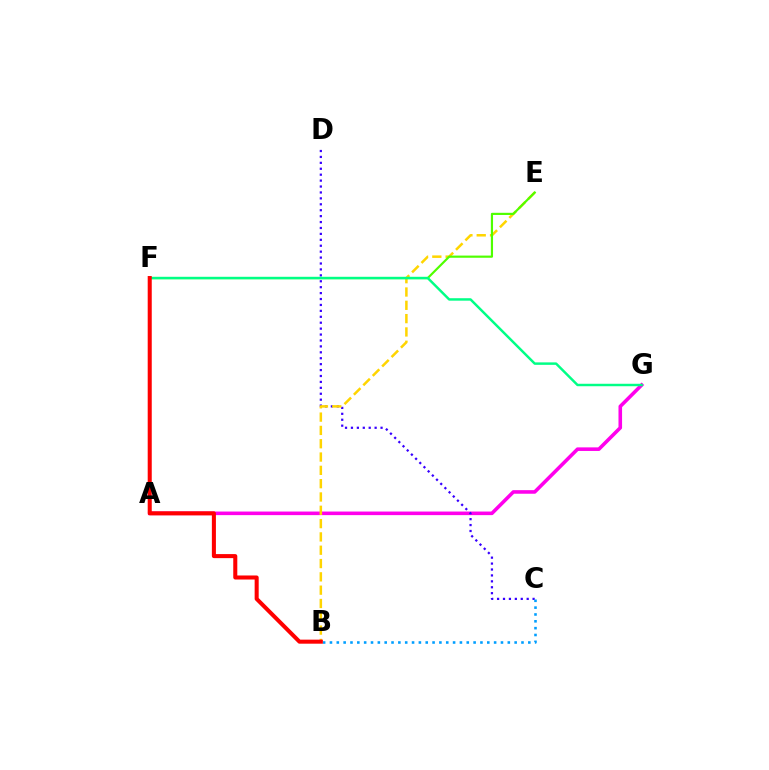{('A', 'G'): [{'color': '#ff00ed', 'line_style': 'solid', 'thickness': 2.58}], ('C', 'D'): [{'color': '#3700ff', 'line_style': 'dotted', 'thickness': 1.61}], ('B', 'E'): [{'color': '#ffd500', 'line_style': 'dashed', 'thickness': 1.81}], ('B', 'C'): [{'color': '#009eff', 'line_style': 'dotted', 'thickness': 1.86}], ('E', 'F'): [{'color': '#4fff00', 'line_style': 'solid', 'thickness': 1.57}], ('F', 'G'): [{'color': '#00ff86', 'line_style': 'solid', 'thickness': 1.77}], ('B', 'F'): [{'color': '#ff0000', 'line_style': 'solid', 'thickness': 2.91}]}